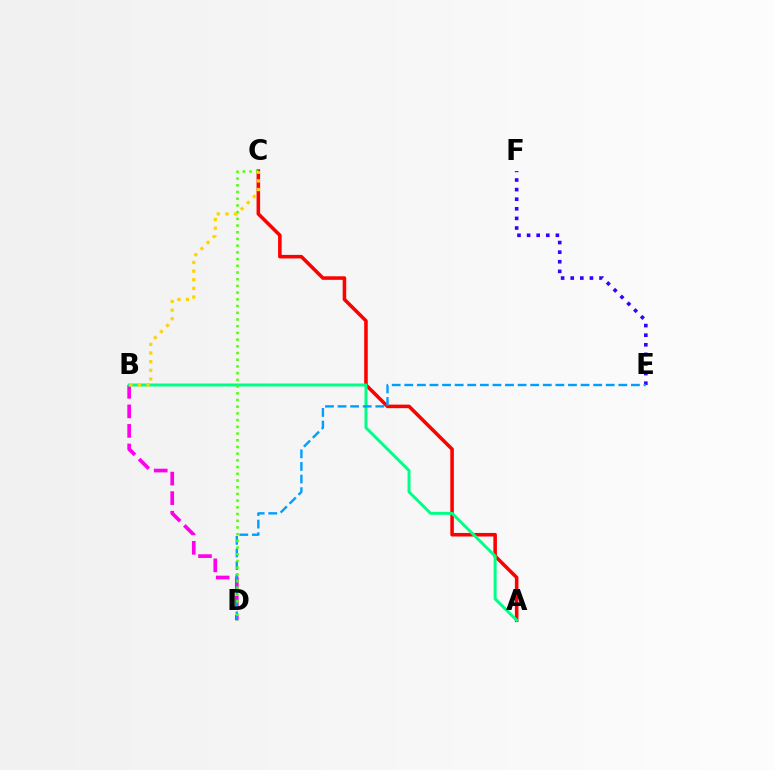{('B', 'D'): [{'color': '#ff00ed', 'line_style': 'dashed', 'thickness': 2.65}], ('A', 'C'): [{'color': '#ff0000', 'line_style': 'solid', 'thickness': 2.56}], ('A', 'B'): [{'color': '#00ff86', 'line_style': 'solid', 'thickness': 2.14}], ('E', 'F'): [{'color': '#3700ff', 'line_style': 'dotted', 'thickness': 2.61}], ('D', 'E'): [{'color': '#009eff', 'line_style': 'dashed', 'thickness': 1.71}], ('C', 'D'): [{'color': '#4fff00', 'line_style': 'dotted', 'thickness': 1.82}], ('B', 'C'): [{'color': '#ffd500', 'line_style': 'dotted', 'thickness': 2.35}]}